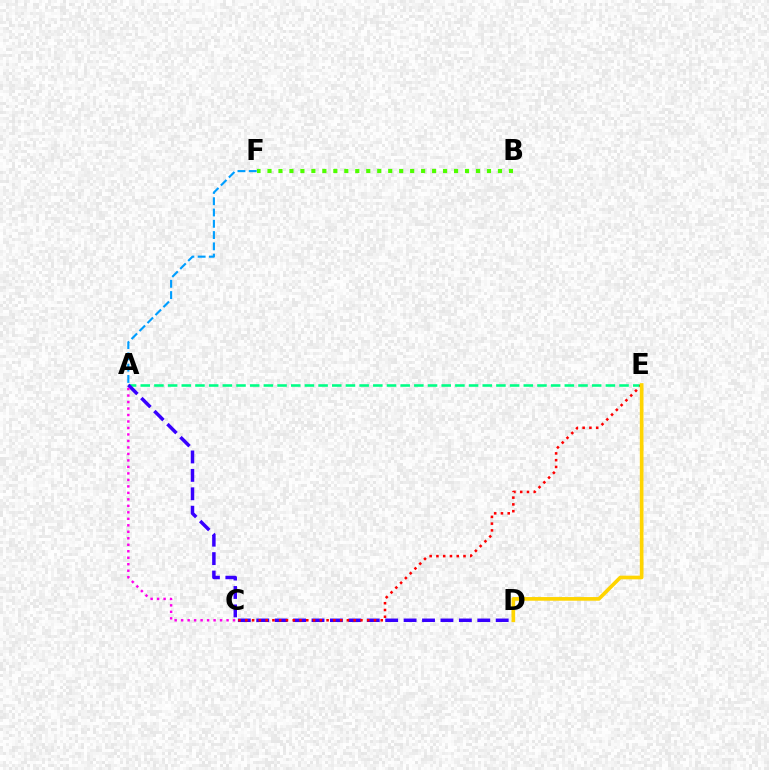{('A', 'E'): [{'color': '#00ff86', 'line_style': 'dashed', 'thickness': 1.86}], ('A', 'D'): [{'color': '#3700ff', 'line_style': 'dashed', 'thickness': 2.5}], ('A', 'C'): [{'color': '#ff00ed', 'line_style': 'dotted', 'thickness': 1.76}], ('B', 'F'): [{'color': '#4fff00', 'line_style': 'dotted', 'thickness': 2.98}], ('C', 'E'): [{'color': '#ff0000', 'line_style': 'dotted', 'thickness': 1.84}], ('A', 'F'): [{'color': '#009eff', 'line_style': 'dashed', 'thickness': 1.53}], ('D', 'E'): [{'color': '#ffd500', 'line_style': 'solid', 'thickness': 2.64}]}